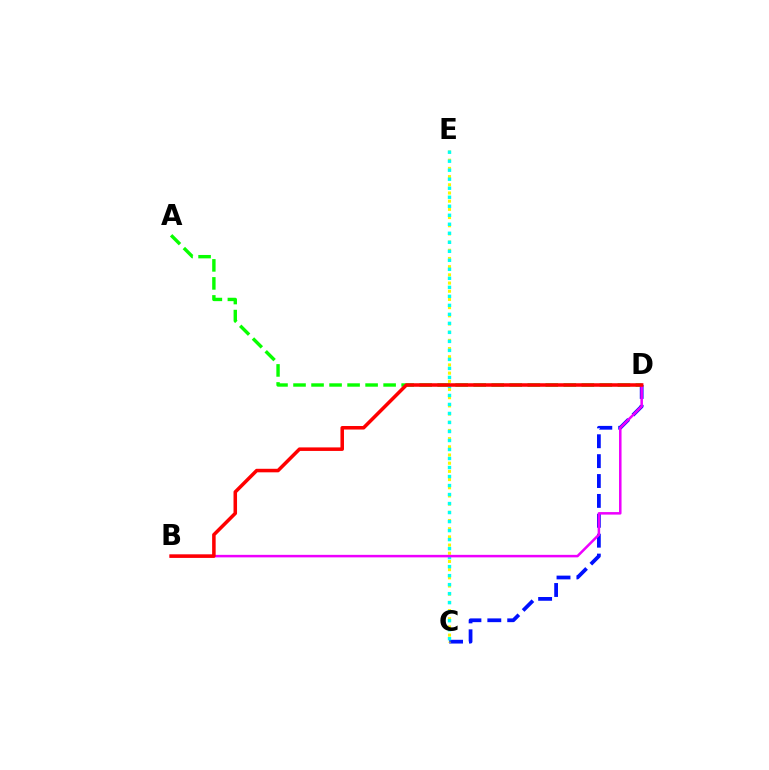{('C', 'D'): [{'color': '#0010ff', 'line_style': 'dashed', 'thickness': 2.7}], ('A', 'D'): [{'color': '#08ff00', 'line_style': 'dashed', 'thickness': 2.45}], ('C', 'E'): [{'color': '#fcf500', 'line_style': 'dotted', 'thickness': 2.22}, {'color': '#00fff6', 'line_style': 'dotted', 'thickness': 2.45}], ('B', 'D'): [{'color': '#ee00ff', 'line_style': 'solid', 'thickness': 1.82}, {'color': '#ff0000', 'line_style': 'solid', 'thickness': 2.54}]}